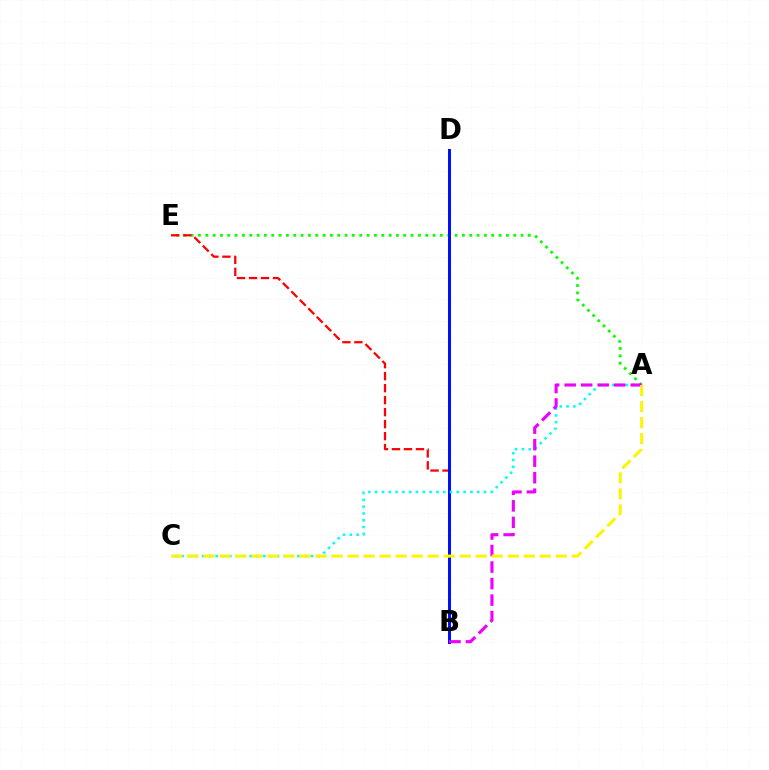{('A', 'E'): [{'color': '#08ff00', 'line_style': 'dotted', 'thickness': 1.99}], ('B', 'E'): [{'color': '#ff0000', 'line_style': 'dashed', 'thickness': 1.63}], ('B', 'D'): [{'color': '#0010ff', 'line_style': 'solid', 'thickness': 2.17}], ('A', 'C'): [{'color': '#00fff6', 'line_style': 'dotted', 'thickness': 1.85}, {'color': '#fcf500', 'line_style': 'dashed', 'thickness': 2.18}], ('A', 'B'): [{'color': '#ee00ff', 'line_style': 'dashed', 'thickness': 2.24}]}